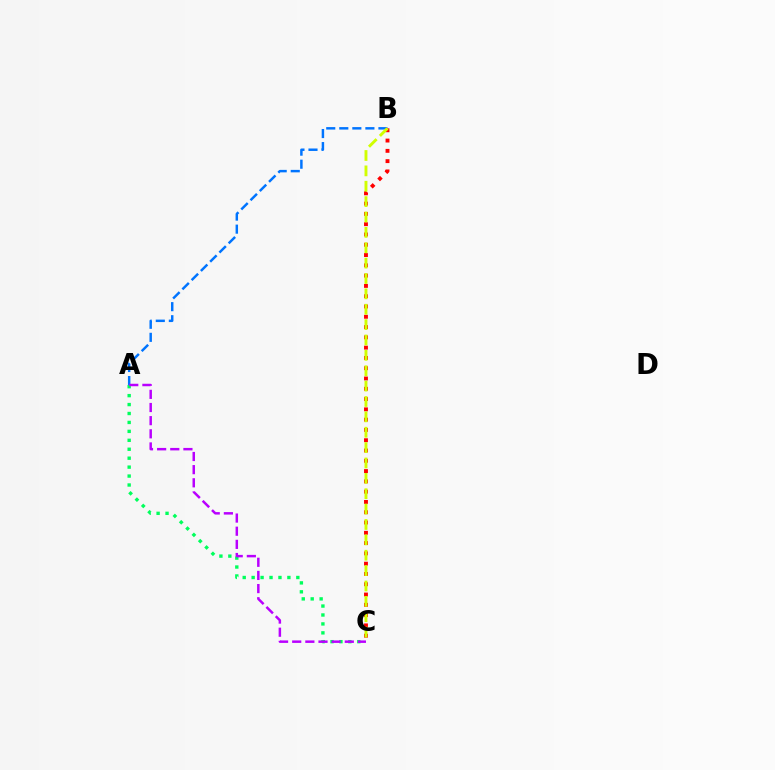{('A', 'B'): [{'color': '#0074ff', 'line_style': 'dashed', 'thickness': 1.77}], ('B', 'C'): [{'color': '#ff0000', 'line_style': 'dotted', 'thickness': 2.8}, {'color': '#d1ff00', 'line_style': 'dashed', 'thickness': 2.09}], ('A', 'C'): [{'color': '#00ff5c', 'line_style': 'dotted', 'thickness': 2.43}, {'color': '#b900ff', 'line_style': 'dashed', 'thickness': 1.79}]}